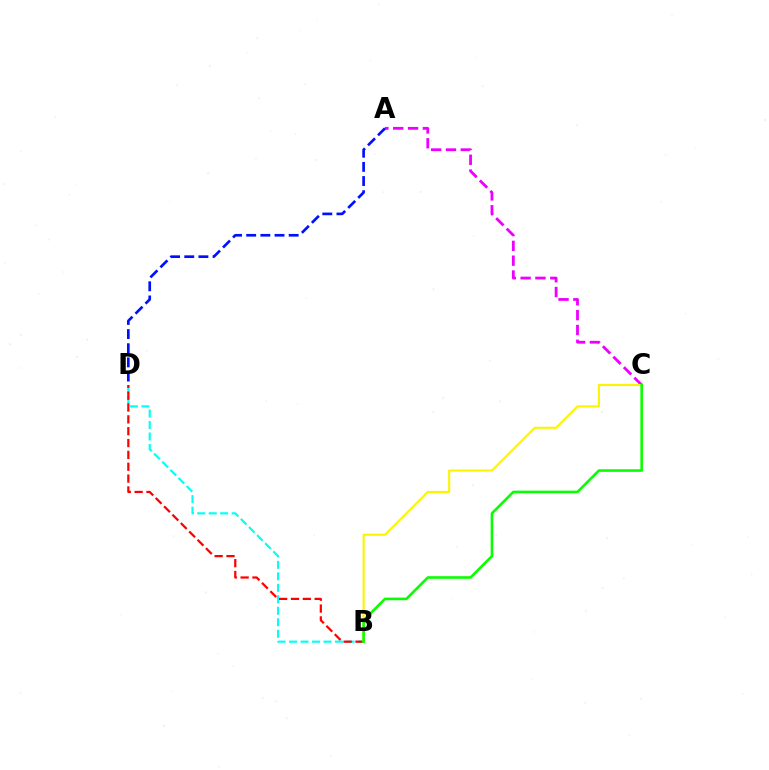{('B', 'D'): [{'color': '#00fff6', 'line_style': 'dashed', 'thickness': 1.56}, {'color': '#ff0000', 'line_style': 'dashed', 'thickness': 1.61}], ('A', 'C'): [{'color': '#ee00ff', 'line_style': 'dashed', 'thickness': 2.01}], ('A', 'D'): [{'color': '#0010ff', 'line_style': 'dashed', 'thickness': 1.92}], ('B', 'C'): [{'color': '#fcf500', 'line_style': 'solid', 'thickness': 1.53}, {'color': '#08ff00', 'line_style': 'solid', 'thickness': 1.87}]}